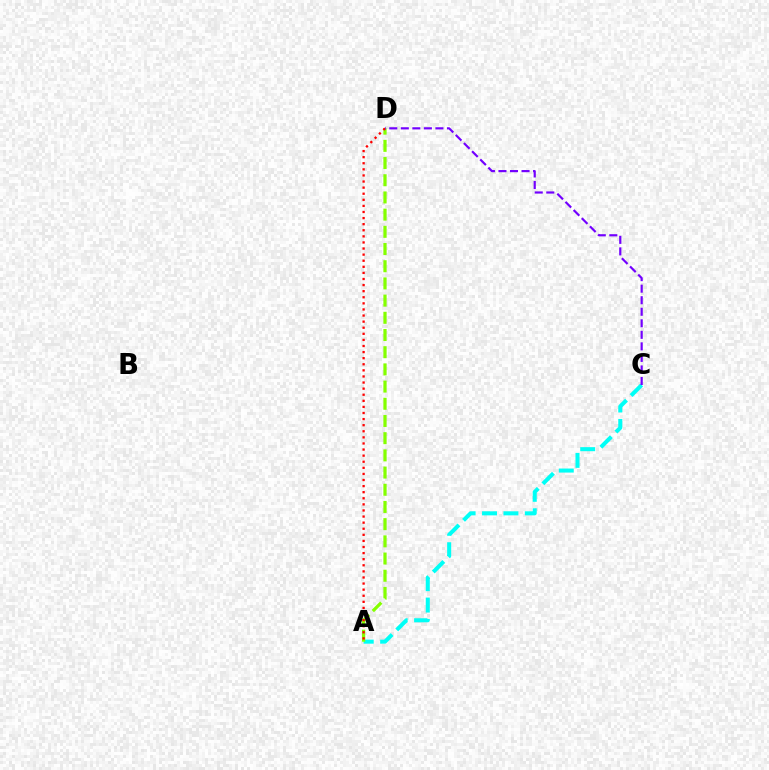{('A', 'C'): [{'color': '#00fff6', 'line_style': 'dashed', 'thickness': 2.91}], ('A', 'D'): [{'color': '#84ff00', 'line_style': 'dashed', 'thickness': 2.34}, {'color': '#ff0000', 'line_style': 'dotted', 'thickness': 1.65}], ('C', 'D'): [{'color': '#7200ff', 'line_style': 'dashed', 'thickness': 1.57}]}